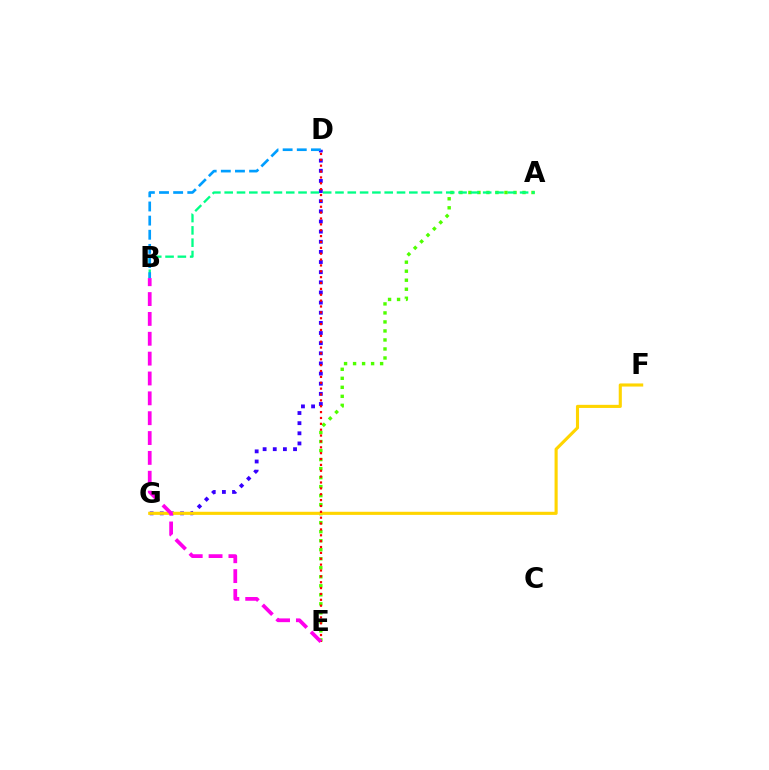{('A', 'E'): [{'color': '#4fff00', 'line_style': 'dotted', 'thickness': 2.45}], ('D', 'G'): [{'color': '#3700ff', 'line_style': 'dotted', 'thickness': 2.75}], ('F', 'G'): [{'color': '#ffd500', 'line_style': 'solid', 'thickness': 2.24}], ('D', 'E'): [{'color': '#ff0000', 'line_style': 'dotted', 'thickness': 1.59}], ('B', 'E'): [{'color': '#ff00ed', 'line_style': 'dashed', 'thickness': 2.7}], ('A', 'B'): [{'color': '#00ff86', 'line_style': 'dashed', 'thickness': 1.67}], ('B', 'D'): [{'color': '#009eff', 'line_style': 'dashed', 'thickness': 1.92}]}